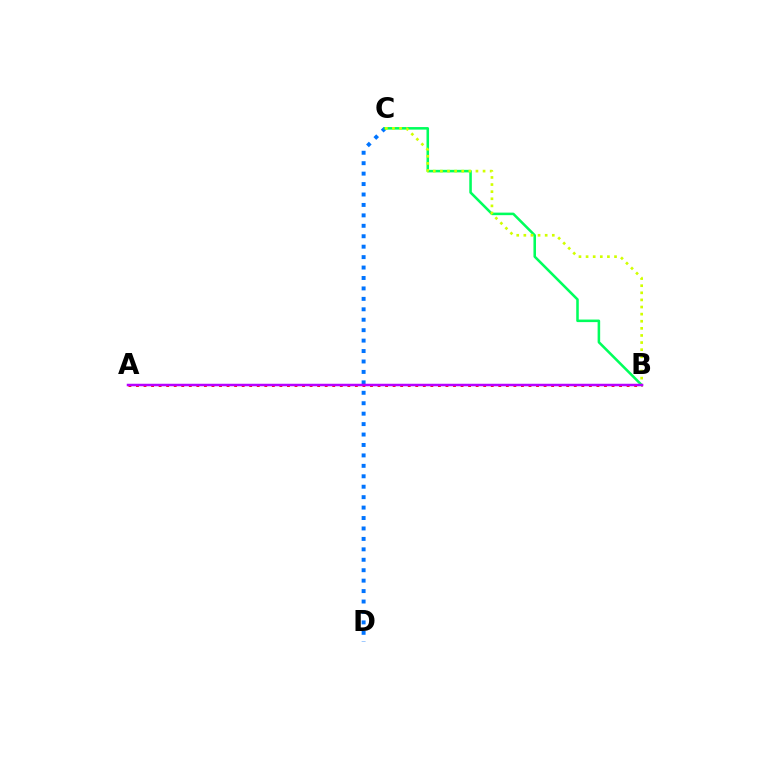{('C', 'D'): [{'color': '#0074ff', 'line_style': 'dotted', 'thickness': 2.84}], ('B', 'C'): [{'color': '#00ff5c', 'line_style': 'solid', 'thickness': 1.84}, {'color': '#d1ff00', 'line_style': 'dotted', 'thickness': 1.93}], ('A', 'B'): [{'color': '#ff0000', 'line_style': 'dotted', 'thickness': 2.05}, {'color': '#b900ff', 'line_style': 'solid', 'thickness': 1.8}]}